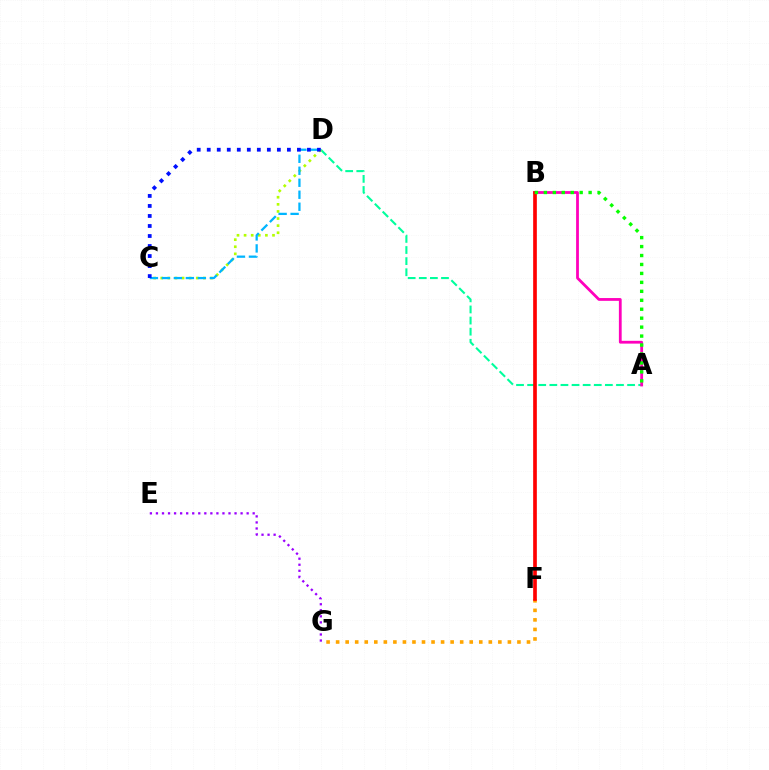{('E', 'G'): [{'color': '#9b00ff', 'line_style': 'dotted', 'thickness': 1.64}], ('A', 'D'): [{'color': '#00ff9d', 'line_style': 'dashed', 'thickness': 1.51}], ('C', 'D'): [{'color': '#b3ff00', 'line_style': 'dotted', 'thickness': 1.93}, {'color': '#00b5ff', 'line_style': 'dashed', 'thickness': 1.63}, {'color': '#0010ff', 'line_style': 'dotted', 'thickness': 2.72}], ('F', 'G'): [{'color': '#ffa500', 'line_style': 'dotted', 'thickness': 2.59}], ('A', 'B'): [{'color': '#ff00bd', 'line_style': 'solid', 'thickness': 2.01}, {'color': '#08ff00', 'line_style': 'dotted', 'thickness': 2.43}], ('B', 'F'): [{'color': '#ff0000', 'line_style': 'solid', 'thickness': 2.65}]}